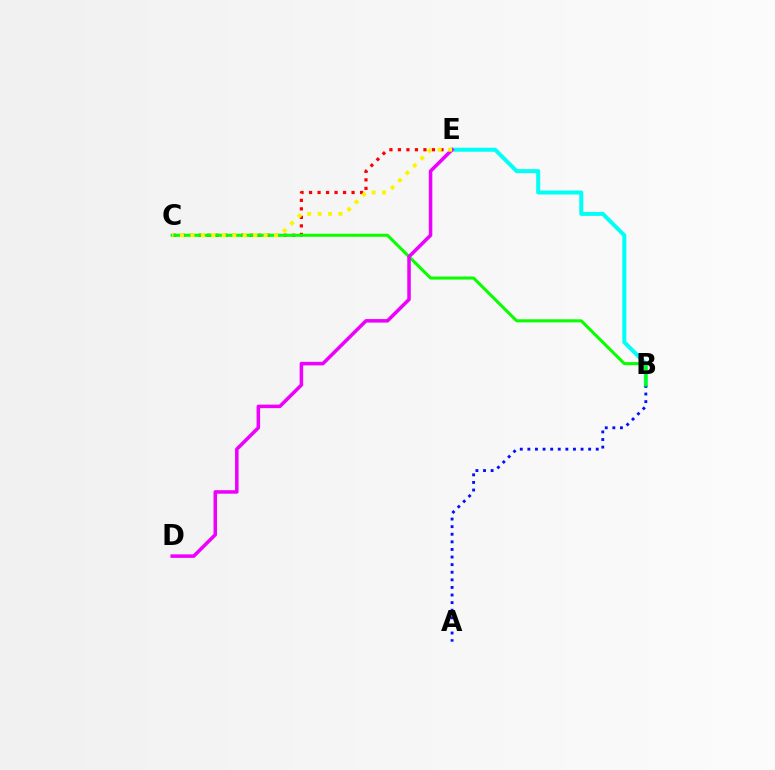{('B', 'E'): [{'color': '#00fff6', 'line_style': 'solid', 'thickness': 2.89}], ('C', 'E'): [{'color': '#ff0000', 'line_style': 'dotted', 'thickness': 2.31}, {'color': '#fcf500', 'line_style': 'dotted', 'thickness': 2.84}], ('A', 'B'): [{'color': '#0010ff', 'line_style': 'dotted', 'thickness': 2.06}], ('B', 'C'): [{'color': '#08ff00', 'line_style': 'solid', 'thickness': 2.2}], ('D', 'E'): [{'color': '#ee00ff', 'line_style': 'solid', 'thickness': 2.54}]}